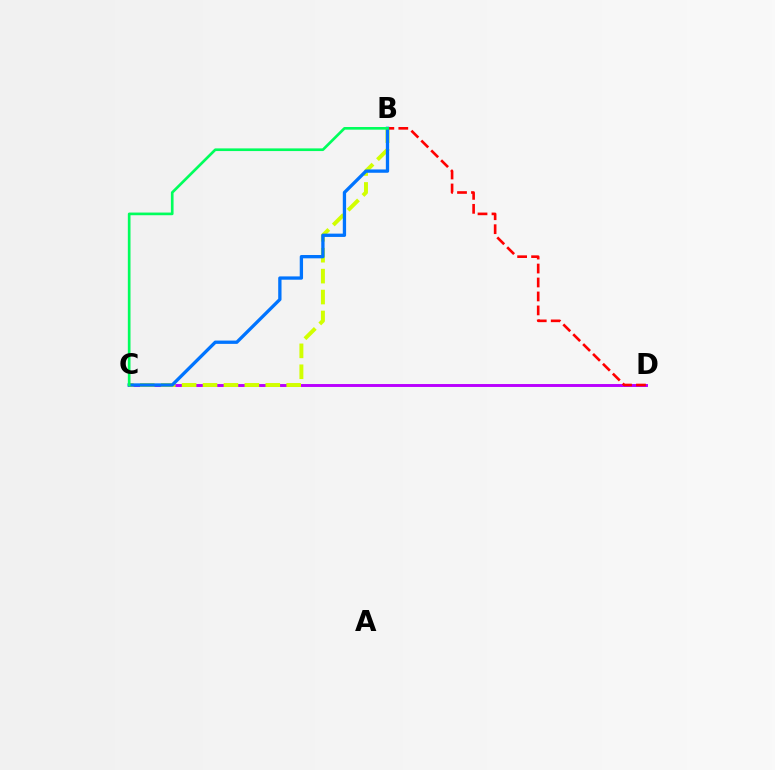{('C', 'D'): [{'color': '#b900ff', 'line_style': 'solid', 'thickness': 2.1}], ('B', 'C'): [{'color': '#d1ff00', 'line_style': 'dashed', 'thickness': 2.84}, {'color': '#0074ff', 'line_style': 'solid', 'thickness': 2.38}, {'color': '#00ff5c', 'line_style': 'solid', 'thickness': 1.92}], ('B', 'D'): [{'color': '#ff0000', 'line_style': 'dashed', 'thickness': 1.9}]}